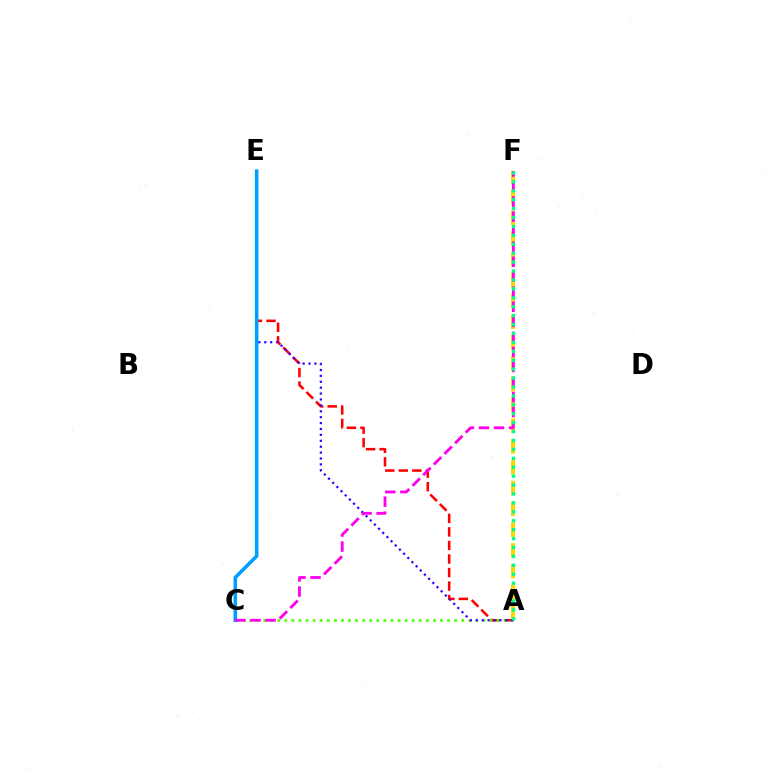{('A', 'F'): [{'color': '#ffd500', 'line_style': 'dashed', 'thickness': 2.82}, {'color': '#00ff86', 'line_style': 'dotted', 'thickness': 2.42}], ('A', 'E'): [{'color': '#ff0000', 'line_style': 'dashed', 'thickness': 1.84}, {'color': '#3700ff', 'line_style': 'dotted', 'thickness': 1.6}], ('A', 'C'): [{'color': '#4fff00', 'line_style': 'dotted', 'thickness': 1.92}], ('C', 'E'): [{'color': '#009eff', 'line_style': 'solid', 'thickness': 2.57}], ('C', 'F'): [{'color': '#ff00ed', 'line_style': 'dashed', 'thickness': 2.04}]}